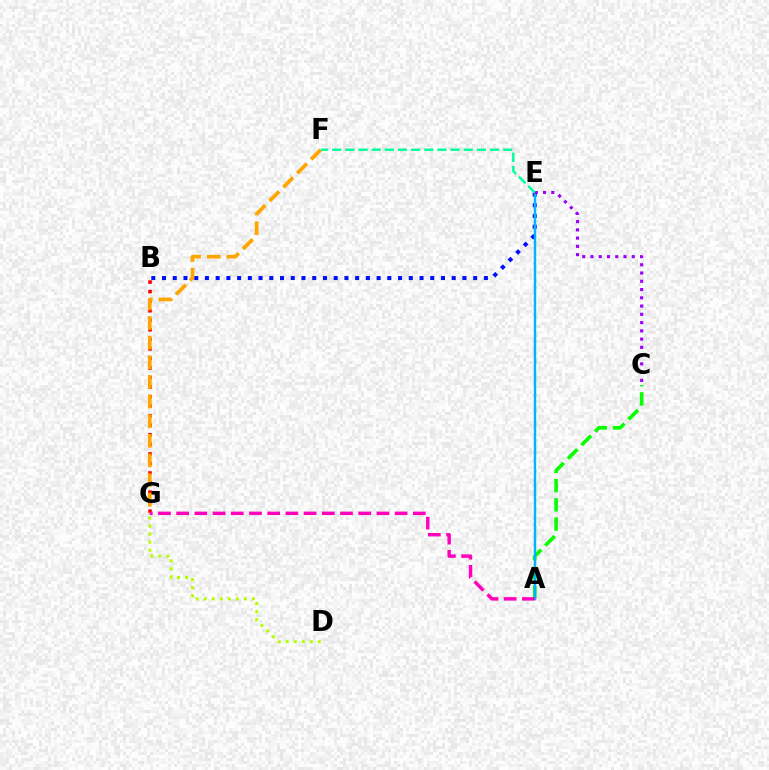{('A', 'C'): [{'color': '#08ff00', 'line_style': 'dashed', 'thickness': 2.61}], ('B', 'G'): [{'color': '#ff0000', 'line_style': 'dotted', 'thickness': 2.59}], ('B', 'E'): [{'color': '#0010ff', 'line_style': 'dotted', 'thickness': 2.92}], ('A', 'E'): [{'color': '#00b5ff', 'line_style': 'solid', 'thickness': 1.75}], ('C', 'E'): [{'color': '#9b00ff', 'line_style': 'dotted', 'thickness': 2.24}], ('F', 'G'): [{'color': '#ffa500', 'line_style': 'dashed', 'thickness': 2.67}], ('A', 'G'): [{'color': '#ff00bd', 'line_style': 'dashed', 'thickness': 2.47}], ('E', 'F'): [{'color': '#00ff9d', 'line_style': 'dashed', 'thickness': 1.79}], ('D', 'G'): [{'color': '#b3ff00', 'line_style': 'dotted', 'thickness': 2.18}]}